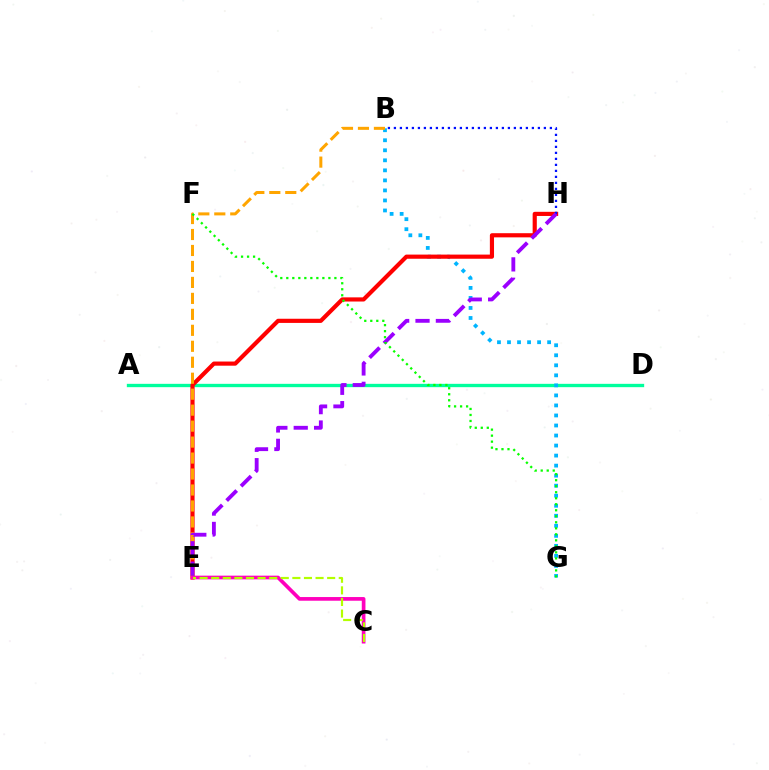{('A', 'D'): [{'color': '#00ff9d', 'line_style': 'solid', 'thickness': 2.4}], ('B', 'G'): [{'color': '#00b5ff', 'line_style': 'dotted', 'thickness': 2.73}], ('E', 'H'): [{'color': '#ff0000', 'line_style': 'solid', 'thickness': 2.99}, {'color': '#9b00ff', 'line_style': 'dashed', 'thickness': 2.77}], ('B', 'H'): [{'color': '#0010ff', 'line_style': 'dotted', 'thickness': 1.63}], ('C', 'E'): [{'color': '#ff00bd', 'line_style': 'solid', 'thickness': 2.65}, {'color': '#b3ff00', 'line_style': 'dashed', 'thickness': 1.58}], ('B', 'E'): [{'color': '#ffa500', 'line_style': 'dashed', 'thickness': 2.17}], ('F', 'G'): [{'color': '#08ff00', 'line_style': 'dotted', 'thickness': 1.63}]}